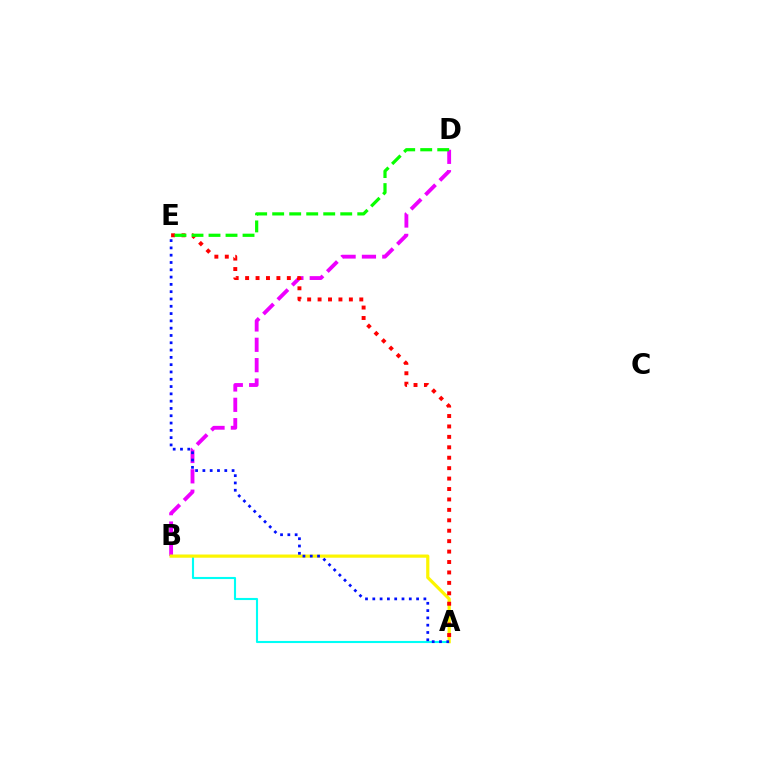{('B', 'D'): [{'color': '#ee00ff', 'line_style': 'dashed', 'thickness': 2.76}], ('A', 'B'): [{'color': '#00fff6', 'line_style': 'solid', 'thickness': 1.52}, {'color': '#fcf500', 'line_style': 'solid', 'thickness': 2.3}], ('A', 'E'): [{'color': '#ff0000', 'line_style': 'dotted', 'thickness': 2.83}, {'color': '#0010ff', 'line_style': 'dotted', 'thickness': 1.98}], ('D', 'E'): [{'color': '#08ff00', 'line_style': 'dashed', 'thickness': 2.31}]}